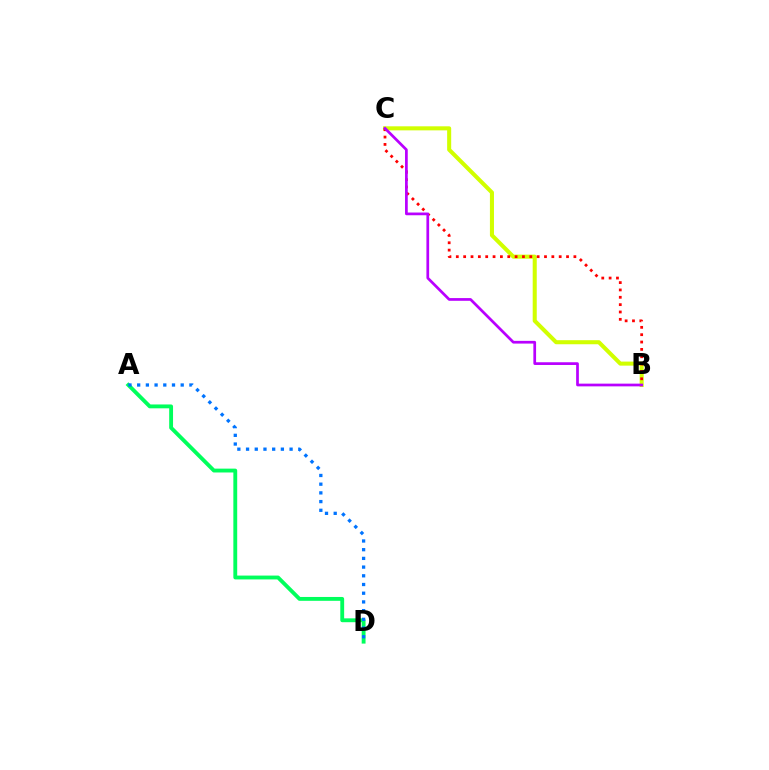{('B', 'C'): [{'color': '#d1ff00', 'line_style': 'solid', 'thickness': 2.92}, {'color': '#ff0000', 'line_style': 'dotted', 'thickness': 2.0}, {'color': '#b900ff', 'line_style': 'solid', 'thickness': 1.96}], ('A', 'D'): [{'color': '#00ff5c', 'line_style': 'solid', 'thickness': 2.77}, {'color': '#0074ff', 'line_style': 'dotted', 'thickness': 2.37}]}